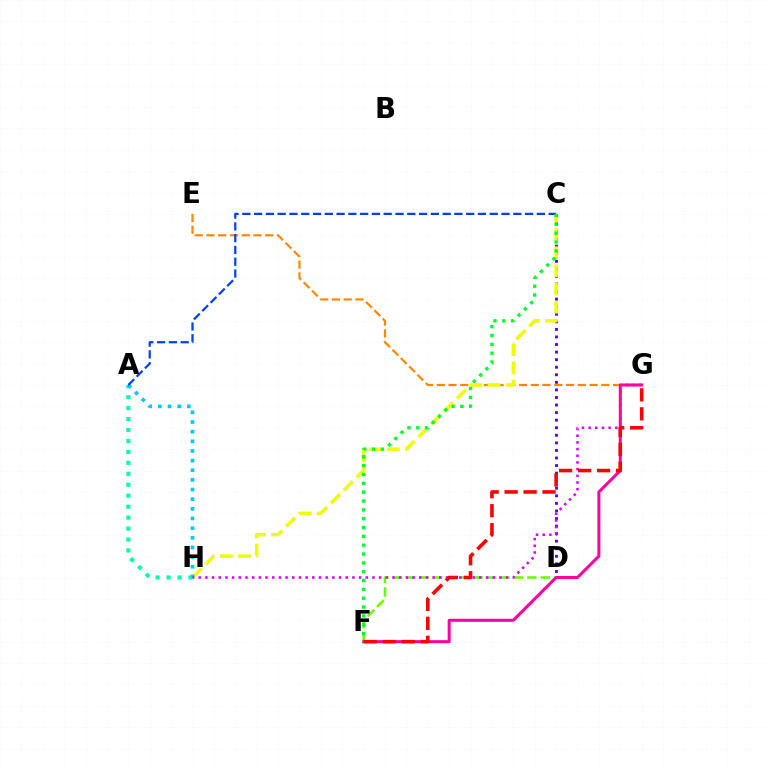{('E', 'G'): [{'color': '#ff8800', 'line_style': 'dashed', 'thickness': 1.6}], ('C', 'D'): [{'color': '#4f00ff', 'line_style': 'dotted', 'thickness': 2.06}], ('C', 'H'): [{'color': '#eeff00', 'line_style': 'dashed', 'thickness': 2.47}], ('A', 'H'): [{'color': '#00ffaf', 'line_style': 'dotted', 'thickness': 2.97}, {'color': '#00c7ff', 'line_style': 'dotted', 'thickness': 2.62}], ('D', 'F'): [{'color': '#66ff00', 'line_style': 'dashed', 'thickness': 1.83}], ('G', 'H'): [{'color': '#d600ff', 'line_style': 'dotted', 'thickness': 1.82}], ('F', 'G'): [{'color': '#ff00a0', 'line_style': 'solid', 'thickness': 2.16}, {'color': '#ff0000', 'line_style': 'dashed', 'thickness': 2.58}], ('A', 'C'): [{'color': '#003fff', 'line_style': 'dashed', 'thickness': 1.6}], ('C', 'F'): [{'color': '#00ff27', 'line_style': 'dotted', 'thickness': 2.4}]}